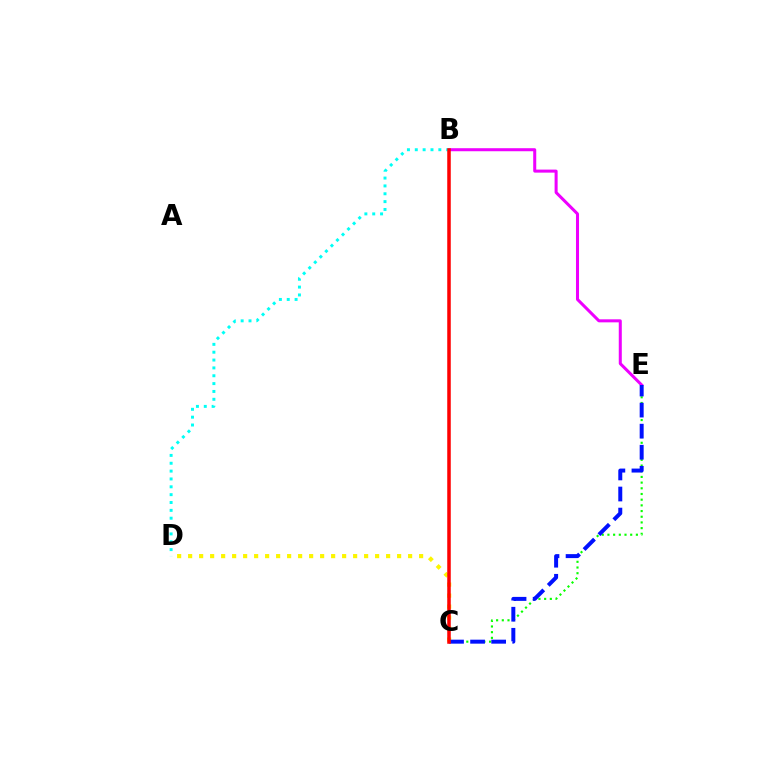{('B', 'E'): [{'color': '#ee00ff', 'line_style': 'solid', 'thickness': 2.18}], ('B', 'D'): [{'color': '#00fff6', 'line_style': 'dotted', 'thickness': 2.13}], ('C', 'D'): [{'color': '#fcf500', 'line_style': 'dotted', 'thickness': 2.99}], ('C', 'E'): [{'color': '#08ff00', 'line_style': 'dotted', 'thickness': 1.55}, {'color': '#0010ff', 'line_style': 'dashed', 'thickness': 2.86}], ('B', 'C'): [{'color': '#ff0000', 'line_style': 'solid', 'thickness': 2.53}]}